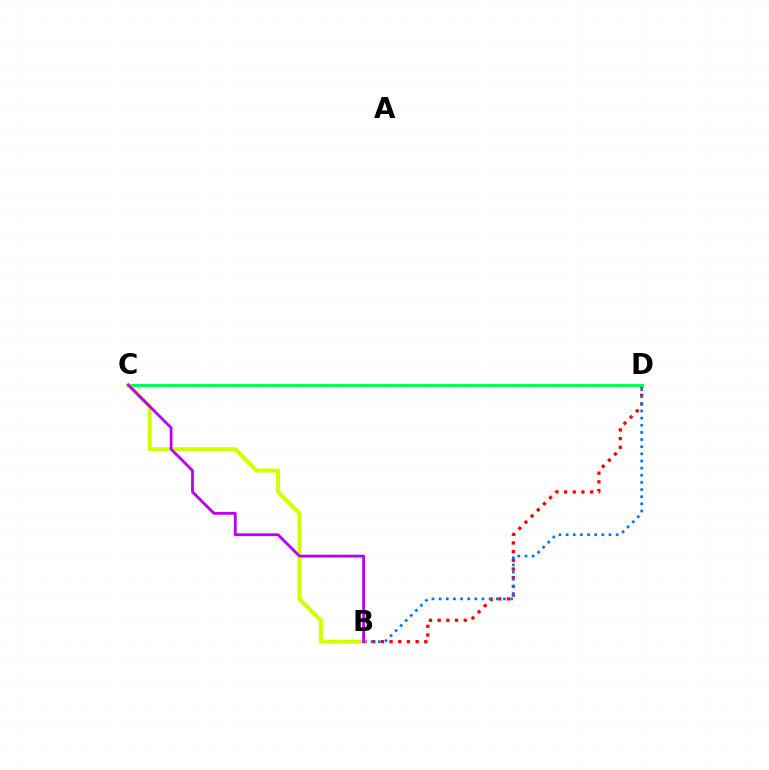{('B', 'D'): [{'color': '#ff0000', 'line_style': 'dotted', 'thickness': 2.36}, {'color': '#0074ff', 'line_style': 'dotted', 'thickness': 1.94}], ('C', 'D'): [{'color': '#00ff5c', 'line_style': 'solid', 'thickness': 2.17}], ('B', 'C'): [{'color': '#d1ff00', 'line_style': 'solid', 'thickness': 2.9}, {'color': '#b900ff', 'line_style': 'solid', 'thickness': 2.03}]}